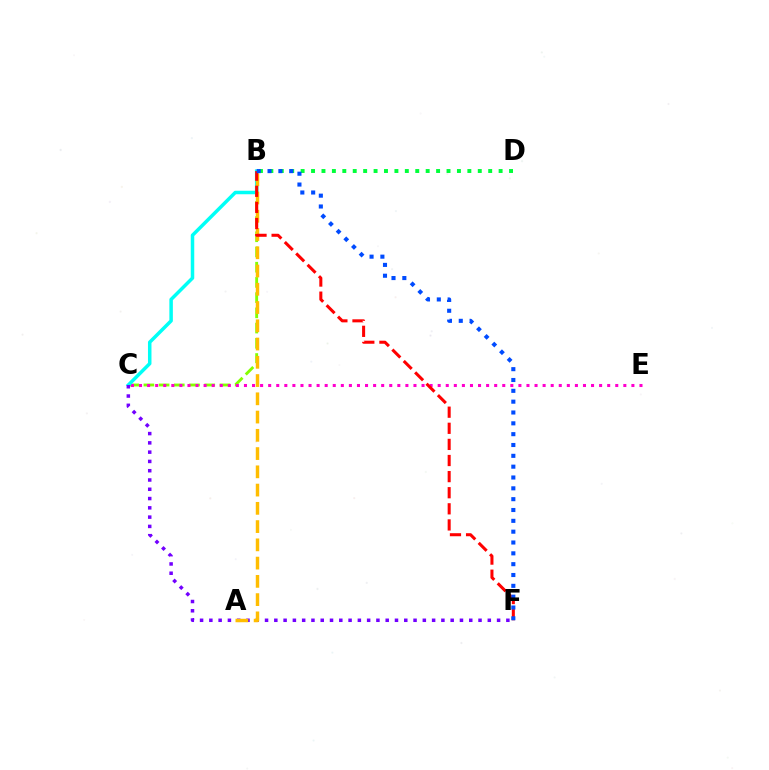{('B', 'C'): [{'color': '#84ff00', 'line_style': 'dashed', 'thickness': 2.07}, {'color': '#00fff6', 'line_style': 'solid', 'thickness': 2.52}], ('C', 'E'): [{'color': '#ff00cf', 'line_style': 'dotted', 'thickness': 2.19}], ('C', 'F'): [{'color': '#7200ff', 'line_style': 'dotted', 'thickness': 2.52}], ('A', 'B'): [{'color': '#ffbd00', 'line_style': 'dashed', 'thickness': 2.48}], ('B', 'F'): [{'color': '#ff0000', 'line_style': 'dashed', 'thickness': 2.19}, {'color': '#004bff', 'line_style': 'dotted', 'thickness': 2.94}], ('B', 'D'): [{'color': '#00ff39', 'line_style': 'dotted', 'thickness': 2.83}]}